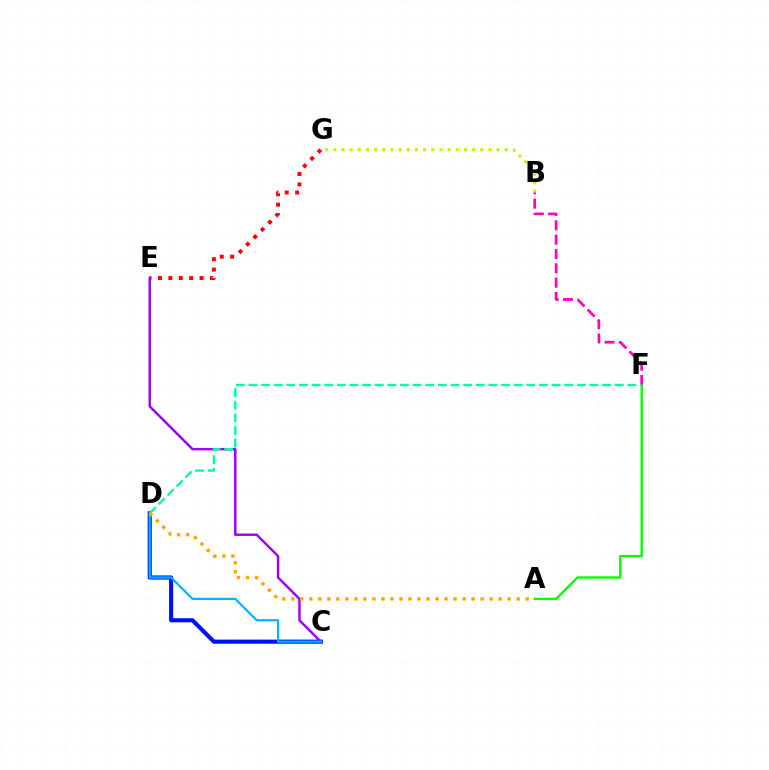{('B', 'G'): [{'color': '#b3ff00', 'line_style': 'dotted', 'thickness': 2.22}], ('C', 'D'): [{'color': '#0010ff', 'line_style': 'solid', 'thickness': 2.97}, {'color': '#00b5ff', 'line_style': 'solid', 'thickness': 1.62}], ('A', 'F'): [{'color': '#08ff00', 'line_style': 'solid', 'thickness': 1.72}], ('E', 'G'): [{'color': '#ff0000', 'line_style': 'dotted', 'thickness': 2.83}], ('C', 'E'): [{'color': '#9b00ff', 'line_style': 'solid', 'thickness': 1.75}], ('B', 'F'): [{'color': '#ff00bd', 'line_style': 'dashed', 'thickness': 1.95}], ('D', 'F'): [{'color': '#00ff9d', 'line_style': 'dashed', 'thickness': 1.72}], ('A', 'D'): [{'color': '#ffa500', 'line_style': 'dotted', 'thickness': 2.45}]}